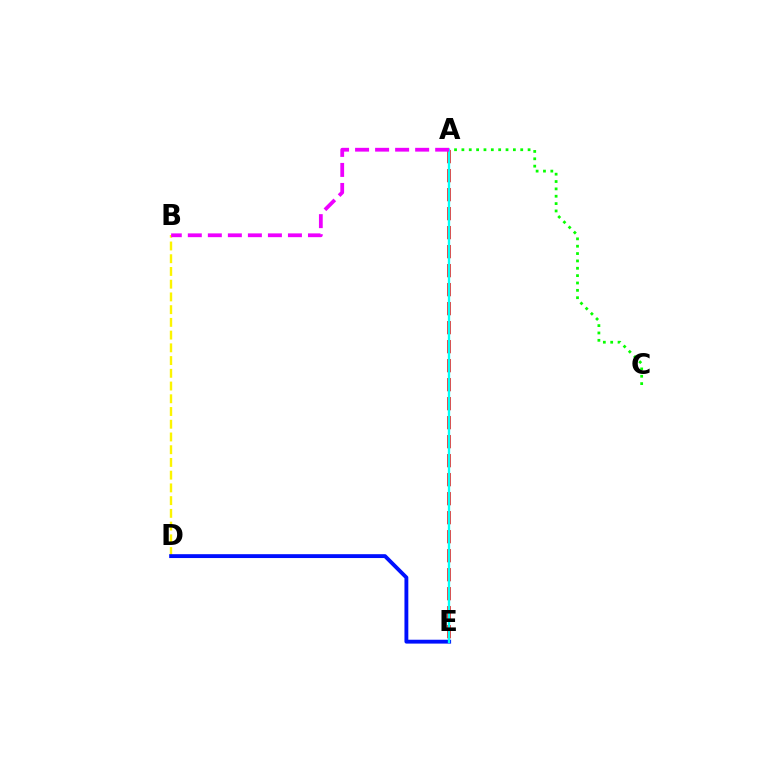{('B', 'D'): [{'color': '#fcf500', 'line_style': 'dashed', 'thickness': 1.73}], ('A', 'C'): [{'color': '#08ff00', 'line_style': 'dotted', 'thickness': 2.0}], ('A', 'E'): [{'color': '#ff0000', 'line_style': 'dashed', 'thickness': 2.58}, {'color': '#00fff6', 'line_style': 'solid', 'thickness': 1.67}], ('D', 'E'): [{'color': '#0010ff', 'line_style': 'solid', 'thickness': 2.78}], ('A', 'B'): [{'color': '#ee00ff', 'line_style': 'dashed', 'thickness': 2.72}]}